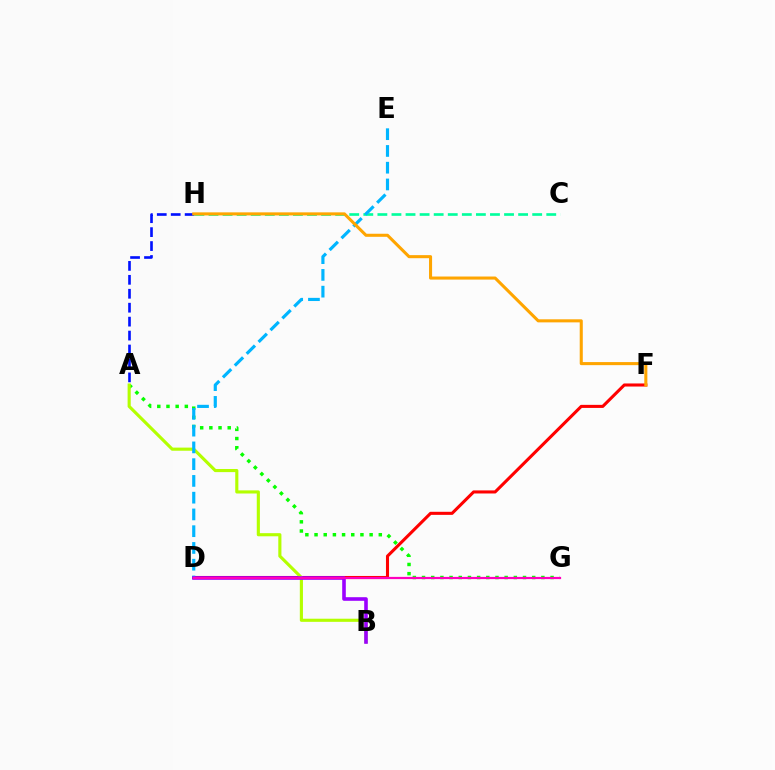{('A', 'H'): [{'color': '#0010ff', 'line_style': 'dashed', 'thickness': 1.89}], ('D', 'F'): [{'color': '#ff0000', 'line_style': 'solid', 'thickness': 2.21}], ('C', 'H'): [{'color': '#00ff9d', 'line_style': 'dashed', 'thickness': 1.91}], ('A', 'G'): [{'color': '#08ff00', 'line_style': 'dotted', 'thickness': 2.49}], ('A', 'B'): [{'color': '#b3ff00', 'line_style': 'solid', 'thickness': 2.25}], ('D', 'E'): [{'color': '#00b5ff', 'line_style': 'dashed', 'thickness': 2.28}], ('F', 'H'): [{'color': '#ffa500', 'line_style': 'solid', 'thickness': 2.21}], ('B', 'D'): [{'color': '#9b00ff', 'line_style': 'solid', 'thickness': 2.59}], ('D', 'G'): [{'color': '#ff00bd', 'line_style': 'solid', 'thickness': 1.6}]}